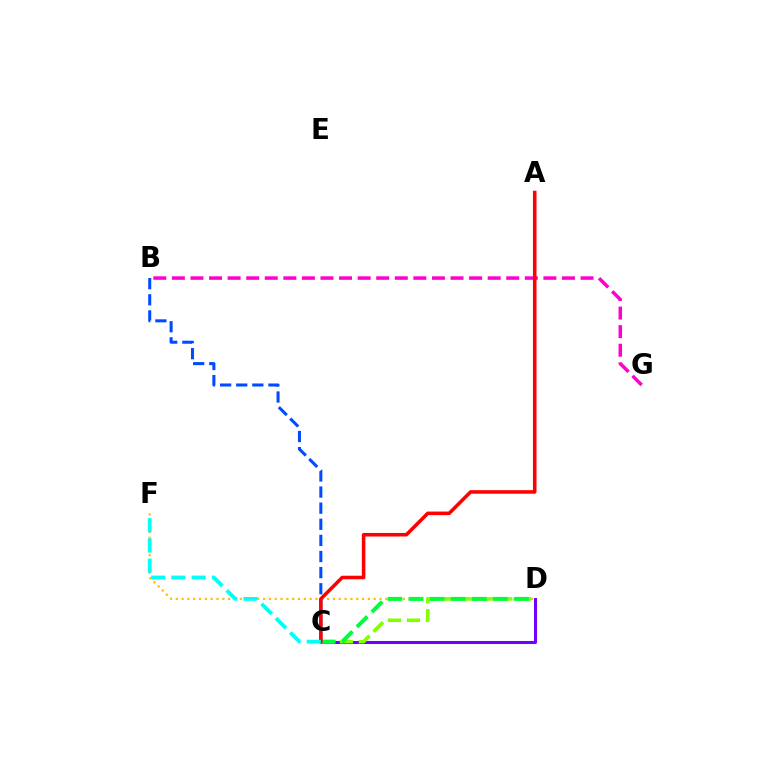{('B', 'G'): [{'color': '#ff00cf', 'line_style': 'dashed', 'thickness': 2.52}], ('D', 'F'): [{'color': '#ffbd00', 'line_style': 'dotted', 'thickness': 1.58}], ('C', 'D'): [{'color': '#7200ff', 'line_style': 'solid', 'thickness': 2.18}, {'color': '#84ff00', 'line_style': 'dashed', 'thickness': 2.58}, {'color': '#00ff39', 'line_style': 'dashed', 'thickness': 2.87}], ('B', 'C'): [{'color': '#004bff', 'line_style': 'dashed', 'thickness': 2.19}], ('A', 'C'): [{'color': '#ff0000', 'line_style': 'solid', 'thickness': 2.56}], ('C', 'F'): [{'color': '#00fff6', 'line_style': 'dashed', 'thickness': 2.75}]}